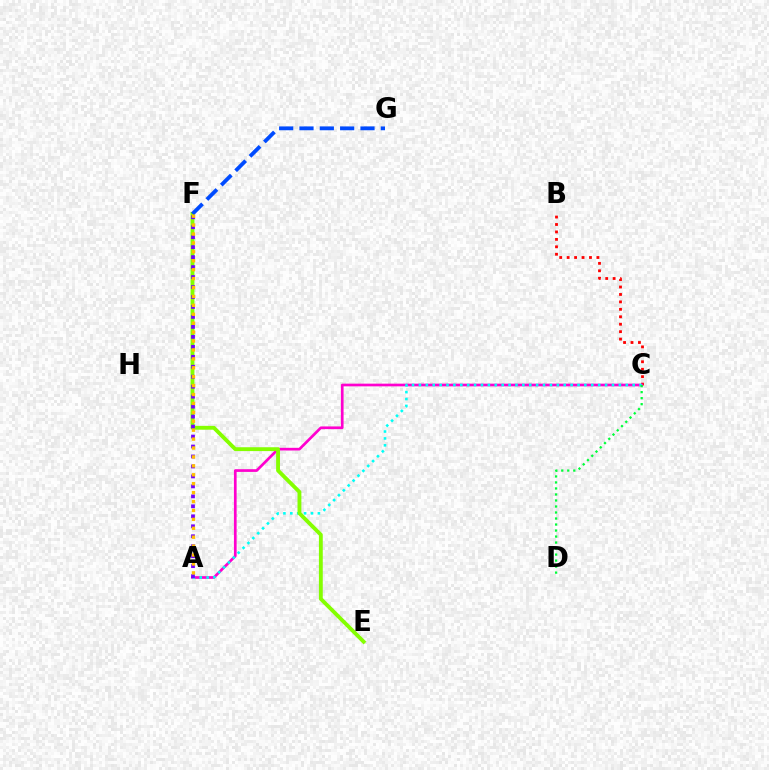{('B', 'C'): [{'color': '#ff0000', 'line_style': 'dotted', 'thickness': 2.02}], ('A', 'C'): [{'color': '#ff00cf', 'line_style': 'solid', 'thickness': 1.94}, {'color': '#00fff6', 'line_style': 'dotted', 'thickness': 1.87}], ('E', 'F'): [{'color': '#84ff00', 'line_style': 'solid', 'thickness': 2.78}], ('C', 'D'): [{'color': '#00ff39', 'line_style': 'dotted', 'thickness': 1.63}], ('A', 'F'): [{'color': '#7200ff', 'line_style': 'dotted', 'thickness': 2.71}, {'color': '#ffbd00', 'line_style': 'dotted', 'thickness': 2.42}], ('F', 'G'): [{'color': '#004bff', 'line_style': 'dashed', 'thickness': 2.76}]}